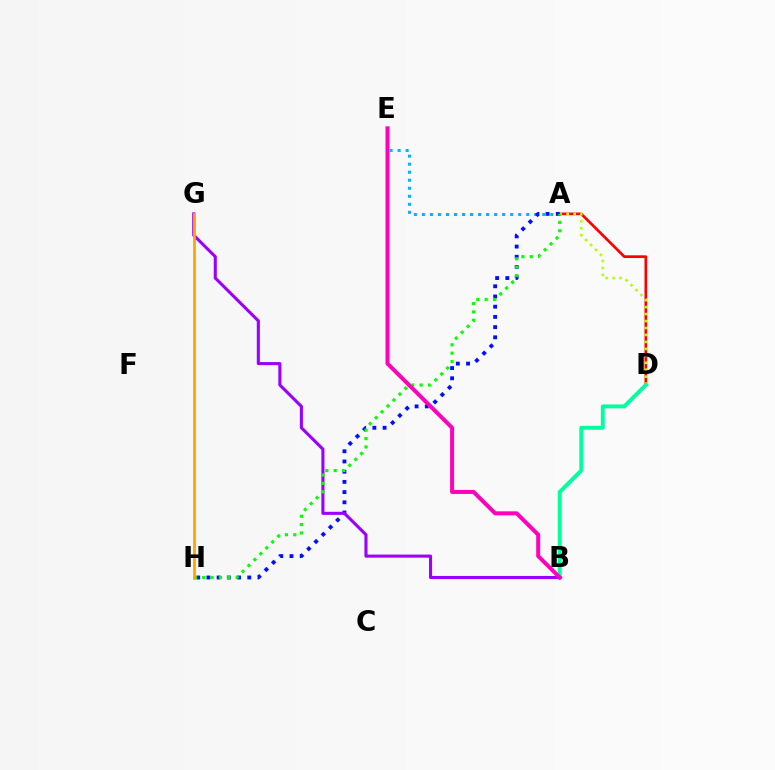{('A', 'D'): [{'color': '#ff0000', 'line_style': 'solid', 'thickness': 1.95}, {'color': '#b3ff00', 'line_style': 'dotted', 'thickness': 1.89}], ('A', 'E'): [{'color': '#00b5ff', 'line_style': 'dotted', 'thickness': 2.18}], ('B', 'D'): [{'color': '#00ff9d', 'line_style': 'solid', 'thickness': 2.82}], ('A', 'H'): [{'color': '#0010ff', 'line_style': 'dotted', 'thickness': 2.77}, {'color': '#08ff00', 'line_style': 'dotted', 'thickness': 2.27}], ('B', 'G'): [{'color': '#9b00ff', 'line_style': 'solid', 'thickness': 2.22}], ('G', 'H'): [{'color': '#ffa500', 'line_style': 'solid', 'thickness': 1.97}], ('B', 'E'): [{'color': '#ff00bd', 'line_style': 'solid', 'thickness': 2.88}]}